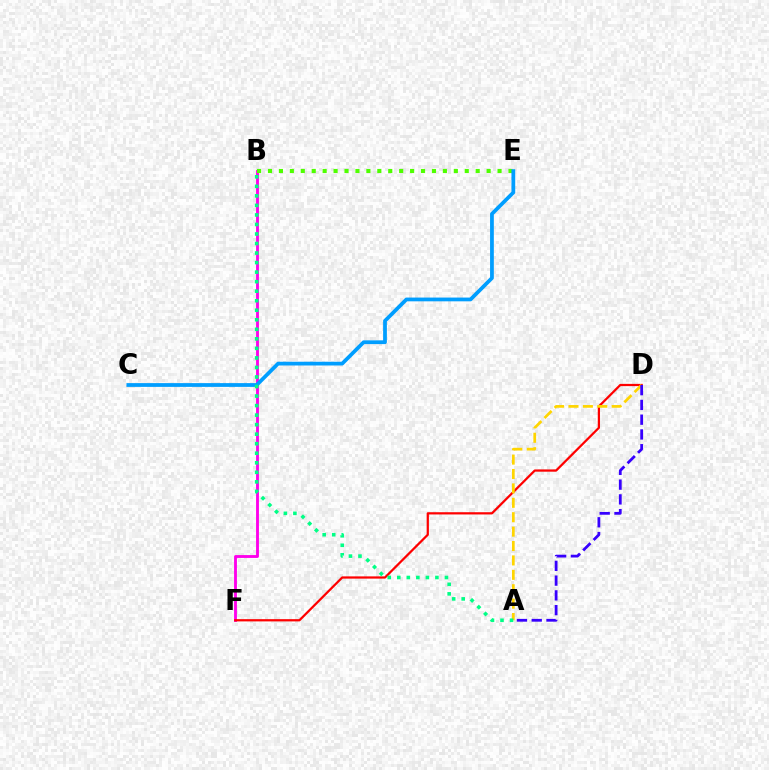{('B', 'F'): [{'color': '#ff00ed', 'line_style': 'solid', 'thickness': 2.06}], ('B', 'E'): [{'color': '#4fff00', 'line_style': 'dotted', 'thickness': 2.97}], ('D', 'F'): [{'color': '#ff0000', 'line_style': 'solid', 'thickness': 1.61}], ('C', 'E'): [{'color': '#009eff', 'line_style': 'solid', 'thickness': 2.71}], ('A', 'D'): [{'color': '#ffd500', 'line_style': 'dashed', 'thickness': 1.96}, {'color': '#3700ff', 'line_style': 'dashed', 'thickness': 2.01}], ('A', 'B'): [{'color': '#00ff86', 'line_style': 'dotted', 'thickness': 2.59}]}